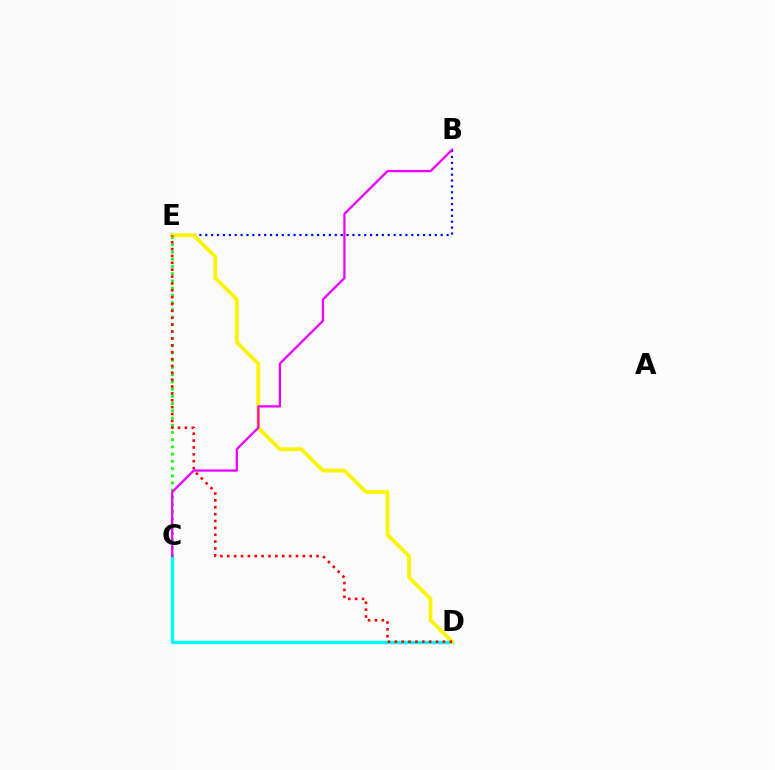{('C', 'D'): [{'color': '#00fff6', 'line_style': 'solid', 'thickness': 2.43}], ('B', 'E'): [{'color': '#0010ff', 'line_style': 'dotted', 'thickness': 1.6}], ('C', 'E'): [{'color': '#08ff00', 'line_style': 'dotted', 'thickness': 1.96}], ('D', 'E'): [{'color': '#fcf500', 'line_style': 'solid', 'thickness': 2.71}, {'color': '#ff0000', 'line_style': 'dotted', 'thickness': 1.87}], ('B', 'C'): [{'color': '#ee00ff', 'line_style': 'solid', 'thickness': 1.65}]}